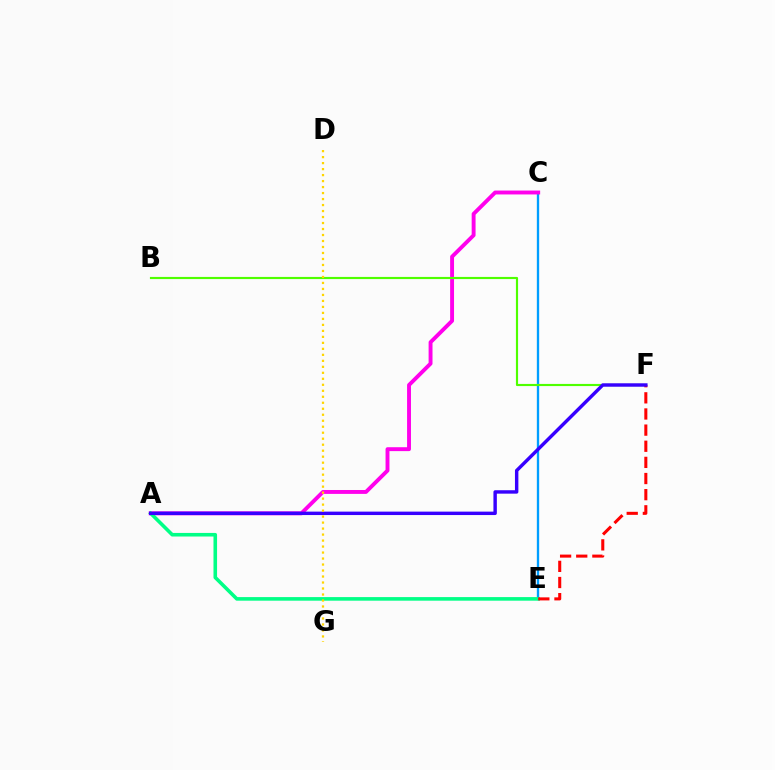{('C', 'E'): [{'color': '#009eff', 'line_style': 'solid', 'thickness': 1.68}], ('A', 'C'): [{'color': '#ff00ed', 'line_style': 'solid', 'thickness': 2.81}], ('A', 'E'): [{'color': '#00ff86', 'line_style': 'solid', 'thickness': 2.58}], ('B', 'F'): [{'color': '#4fff00', 'line_style': 'solid', 'thickness': 1.55}], ('E', 'F'): [{'color': '#ff0000', 'line_style': 'dashed', 'thickness': 2.19}], ('A', 'F'): [{'color': '#3700ff', 'line_style': 'solid', 'thickness': 2.47}], ('D', 'G'): [{'color': '#ffd500', 'line_style': 'dotted', 'thickness': 1.63}]}